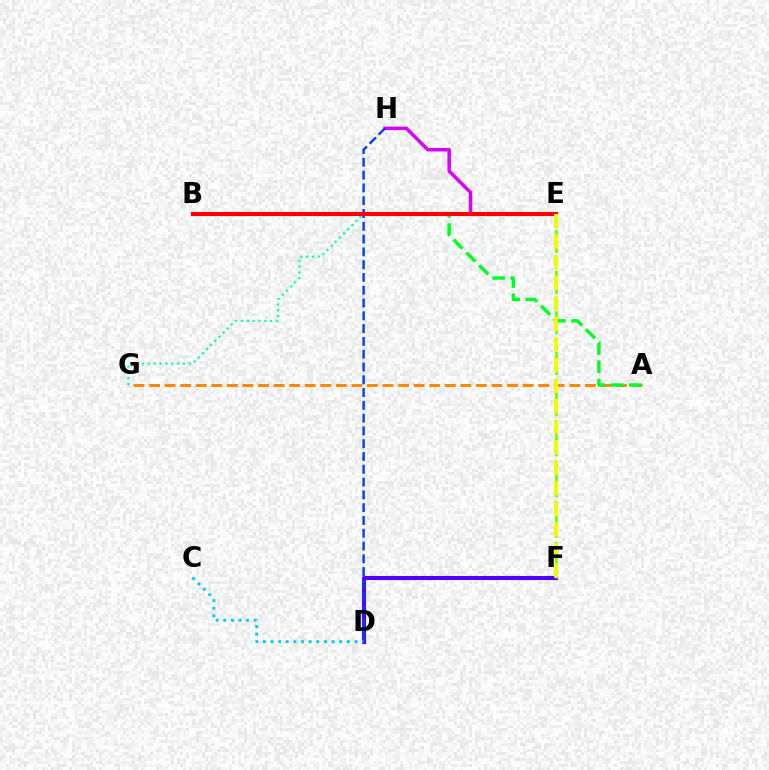{('A', 'G'): [{'color': '#ff8800', 'line_style': 'dashed', 'thickness': 2.11}], ('E', 'H'): [{'color': '#d600ff', 'line_style': 'solid', 'thickness': 2.51}], ('D', 'F'): [{'color': '#4f00ff', 'line_style': 'solid', 'thickness': 2.94}], ('C', 'D'): [{'color': '#00c7ff', 'line_style': 'dotted', 'thickness': 2.07}], ('E', 'F'): [{'color': '#66ff00', 'line_style': 'dashed', 'thickness': 1.84}, {'color': '#eeff00', 'line_style': 'dashed', 'thickness': 2.79}], ('E', 'G'): [{'color': '#00ffaf', 'line_style': 'dotted', 'thickness': 1.58}], ('D', 'H'): [{'color': '#003fff', 'line_style': 'dashed', 'thickness': 1.74}], ('A', 'B'): [{'color': '#00ff27', 'line_style': 'dashed', 'thickness': 2.47}], ('B', 'E'): [{'color': '#ff00a0', 'line_style': 'dashed', 'thickness': 2.67}, {'color': '#ff0000', 'line_style': 'solid', 'thickness': 2.94}]}